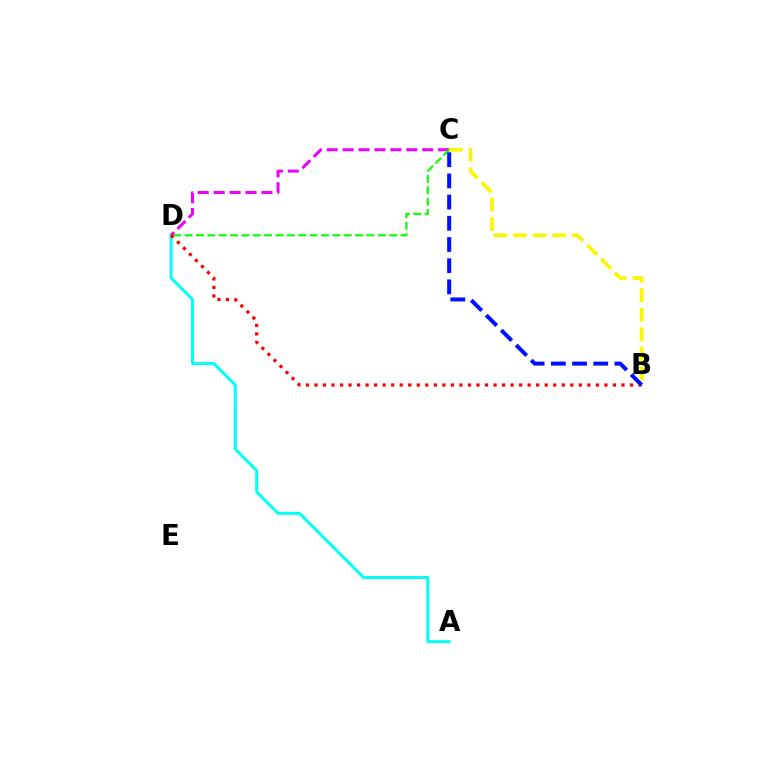{('A', 'D'): [{'color': '#00fff6', 'line_style': 'solid', 'thickness': 2.15}], ('C', 'D'): [{'color': '#ee00ff', 'line_style': 'dashed', 'thickness': 2.16}, {'color': '#08ff00', 'line_style': 'dashed', 'thickness': 1.54}], ('B', 'D'): [{'color': '#ff0000', 'line_style': 'dotted', 'thickness': 2.32}], ('B', 'C'): [{'color': '#fcf500', 'line_style': 'dashed', 'thickness': 2.66}, {'color': '#0010ff', 'line_style': 'dashed', 'thickness': 2.88}]}